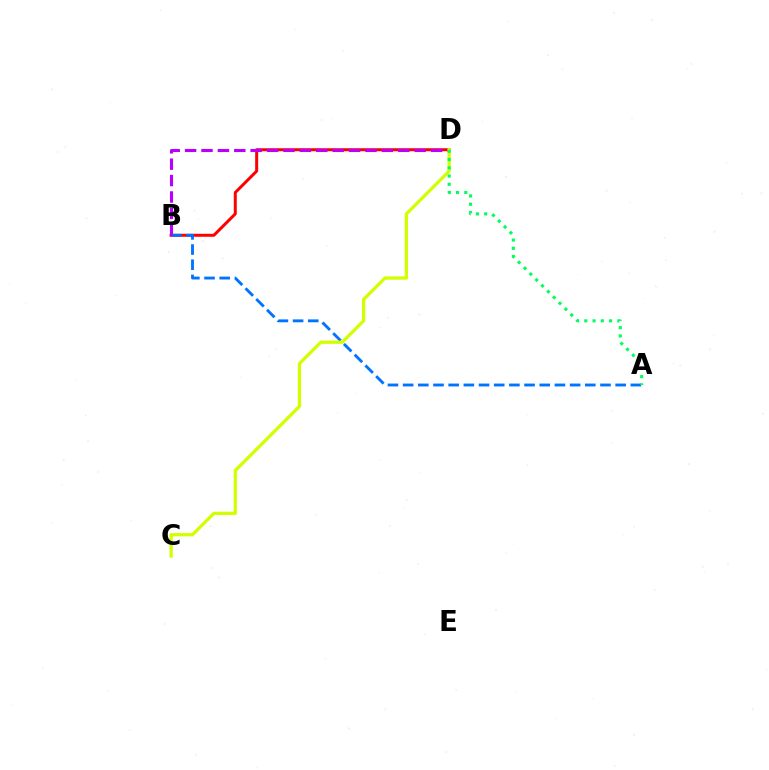{('B', 'D'): [{'color': '#ff0000', 'line_style': 'solid', 'thickness': 2.16}, {'color': '#b900ff', 'line_style': 'dashed', 'thickness': 2.23}], ('A', 'B'): [{'color': '#0074ff', 'line_style': 'dashed', 'thickness': 2.06}], ('C', 'D'): [{'color': '#d1ff00', 'line_style': 'solid', 'thickness': 2.35}], ('A', 'D'): [{'color': '#00ff5c', 'line_style': 'dotted', 'thickness': 2.24}]}